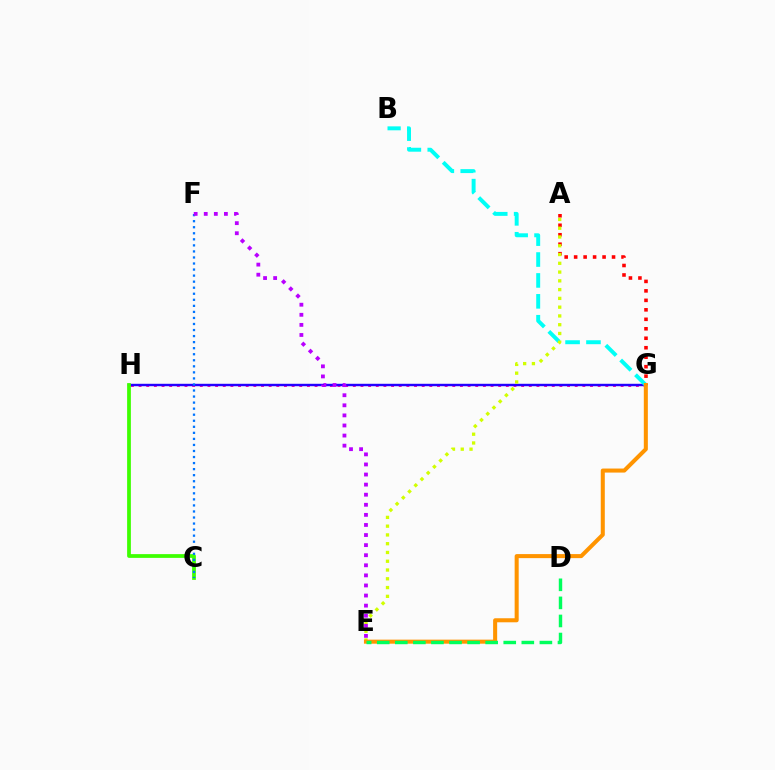{('A', 'G'): [{'color': '#ff0000', 'line_style': 'dotted', 'thickness': 2.57}], ('G', 'H'): [{'color': '#ff00ac', 'line_style': 'dotted', 'thickness': 2.08}, {'color': '#2500ff', 'line_style': 'solid', 'thickness': 1.74}], ('B', 'G'): [{'color': '#00fff6', 'line_style': 'dashed', 'thickness': 2.84}], ('A', 'E'): [{'color': '#d1ff00', 'line_style': 'dotted', 'thickness': 2.38}], ('C', 'H'): [{'color': '#3dff00', 'line_style': 'solid', 'thickness': 2.7}], ('E', 'G'): [{'color': '#ff9400', 'line_style': 'solid', 'thickness': 2.91}], ('C', 'F'): [{'color': '#0074ff', 'line_style': 'dotted', 'thickness': 1.64}], ('E', 'F'): [{'color': '#b900ff', 'line_style': 'dotted', 'thickness': 2.74}], ('D', 'E'): [{'color': '#00ff5c', 'line_style': 'dashed', 'thickness': 2.46}]}